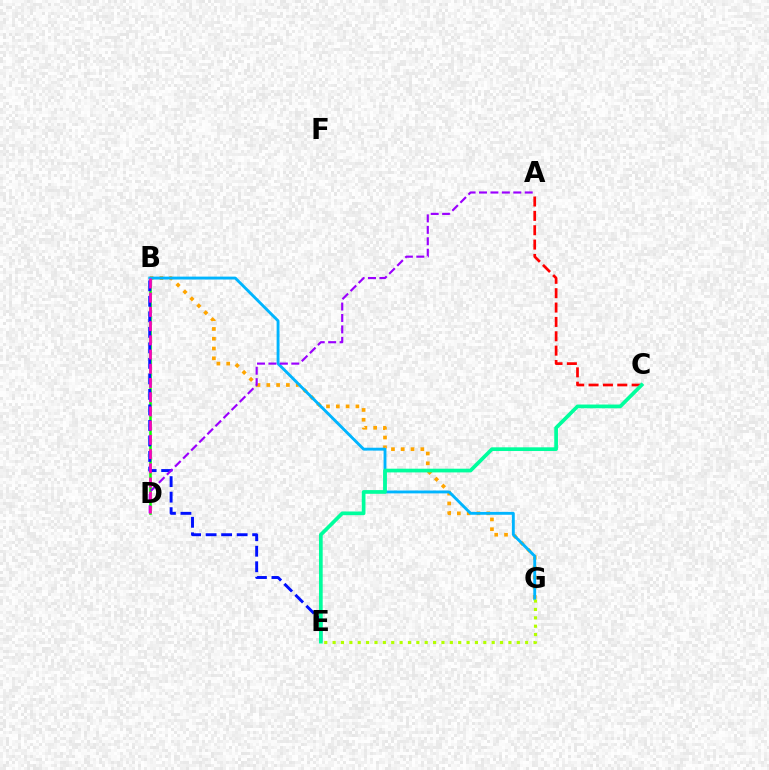{('B', 'D'): [{'color': '#08ff00', 'line_style': 'solid', 'thickness': 1.84}, {'color': '#ff00bd', 'line_style': 'dashed', 'thickness': 1.93}], ('B', 'G'): [{'color': '#ffa500', 'line_style': 'dotted', 'thickness': 2.66}, {'color': '#00b5ff', 'line_style': 'solid', 'thickness': 2.07}], ('B', 'E'): [{'color': '#0010ff', 'line_style': 'dashed', 'thickness': 2.11}], ('A', 'C'): [{'color': '#ff0000', 'line_style': 'dashed', 'thickness': 1.95}], ('A', 'D'): [{'color': '#9b00ff', 'line_style': 'dashed', 'thickness': 1.55}], ('C', 'E'): [{'color': '#00ff9d', 'line_style': 'solid', 'thickness': 2.67}], ('E', 'G'): [{'color': '#b3ff00', 'line_style': 'dotted', 'thickness': 2.27}]}